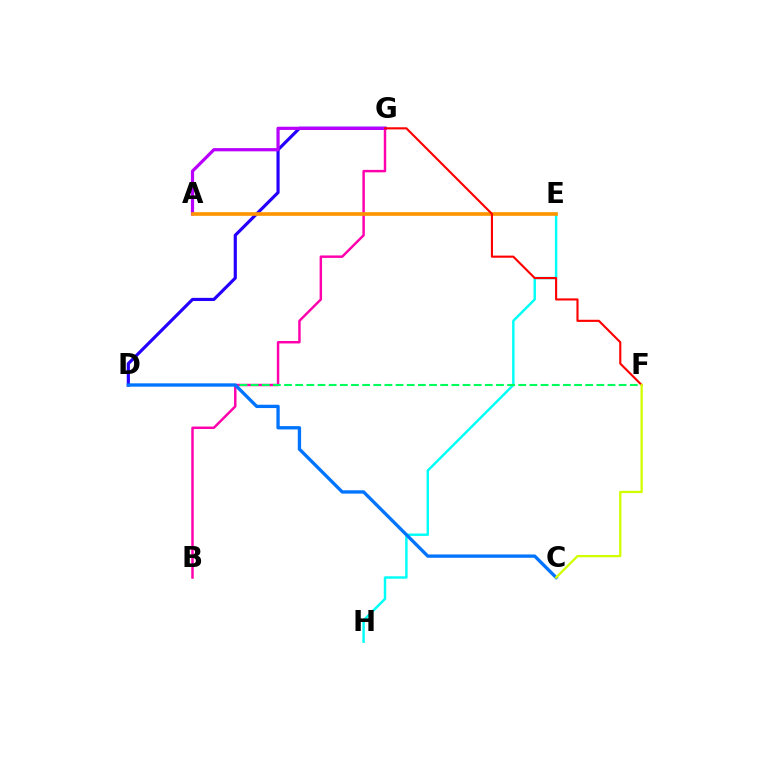{('E', 'H'): [{'color': '#00fff6', 'line_style': 'solid', 'thickness': 1.75}], ('B', 'G'): [{'color': '#ff00ac', 'line_style': 'solid', 'thickness': 1.77}], ('D', 'F'): [{'color': '#00ff5c', 'line_style': 'dashed', 'thickness': 1.52}], ('D', 'G'): [{'color': '#2500ff', 'line_style': 'solid', 'thickness': 2.27}], ('A', 'G'): [{'color': '#b900ff', 'line_style': 'solid', 'thickness': 2.31}], ('A', 'E'): [{'color': '#3dff00', 'line_style': 'solid', 'thickness': 1.52}, {'color': '#ff9400', 'line_style': 'solid', 'thickness': 2.61}], ('C', 'D'): [{'color': '#0074ff', 'line_style': 'solid', 'thickness': 2.39}], ('F', 'G'): [{'color': '#ff0000', 'line_style': 'solid', 'thickness': 1.53}], ('C', 'F'): [{'color': '#d1ff00', 'line_style': 'solid', 'thickness': 1.66}]}